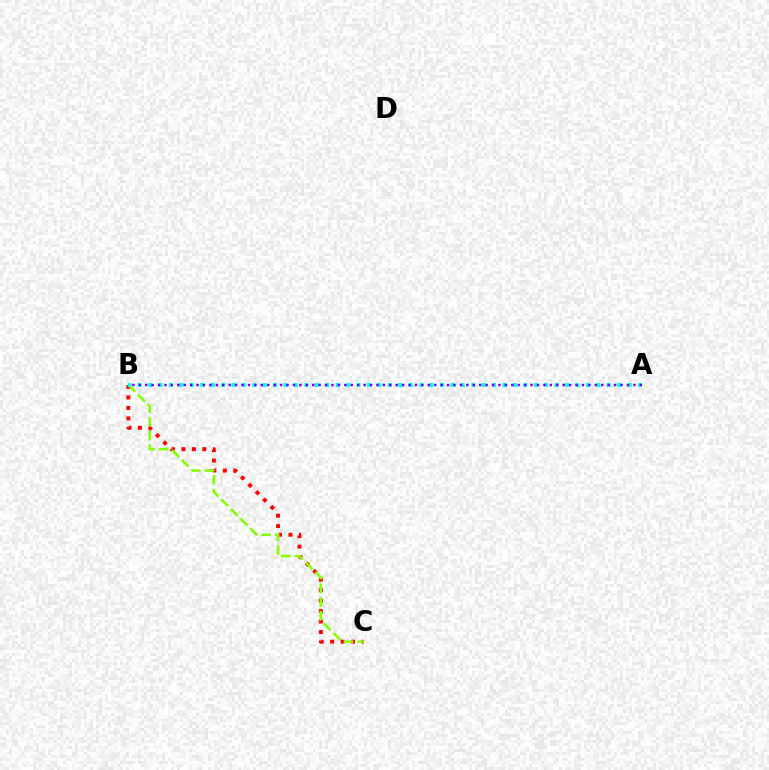{('B', 'C'): [{'color': '#ff0000', 'line_style': 'dotted', 'thickness': 2.84}, {'color': '#84ff00', 'line_style': 'dashed', 'thickness': 1.86}], ('A', 'B'): [{'color': '#00fff6', 'line_style': 'dotted', 'thickness': 2.83}, {'color': '#7200ff', 'line_style': 'dotted', 'thickness': 1.75}]}